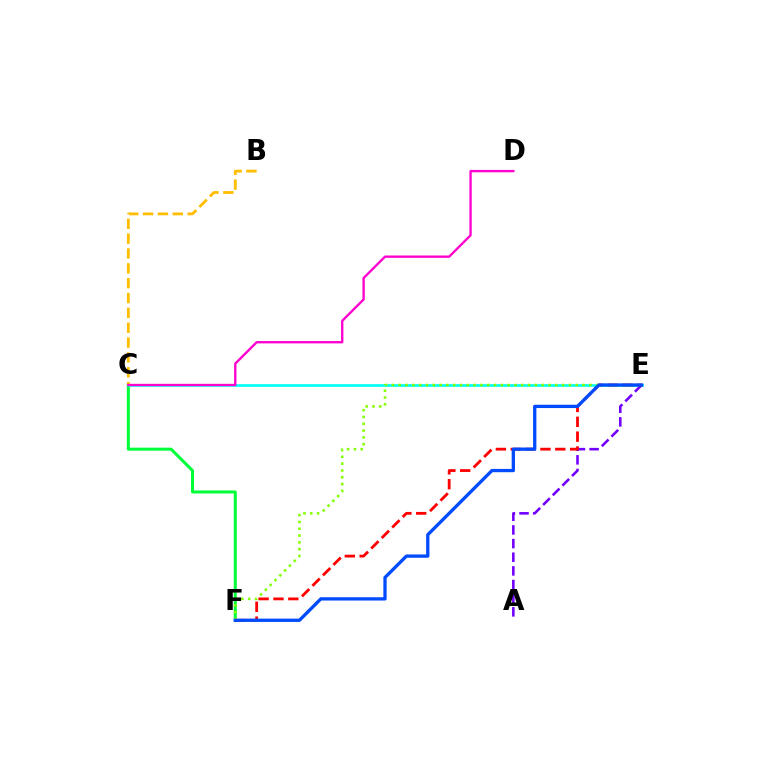{('C', 'F'): [{'color': '#00ff39', 'line_style': 'solid', 'thickness': 2.18}], ('C', 'E'): [{'color': '#00fff6', 'line_style': 'solid', 'thickness': 1.92}], ('B', 'C'): [{'color': '#ffbd00', 'line_style': 'dashed', 'thickness': 2.02}], ('C', 'D'): [{'color': '#ff00cf', 'line_style': 'solid', 'thickness': 1.68}], ('A', 'E'): [{'color': '#7200ff', 'line_style': 'dashed', 'thickness': 1.85}], ('E', 'F'): [{'color': '#ff0000', 'line_style': 'dashed', 'thickness': 2.02}, {'color': '#84ff00', 'line_style': 'dotted', 'thickness': 1.85}, {'color': '#004bff', 'line_style': 'solid', 'thickness': 2.37}]}